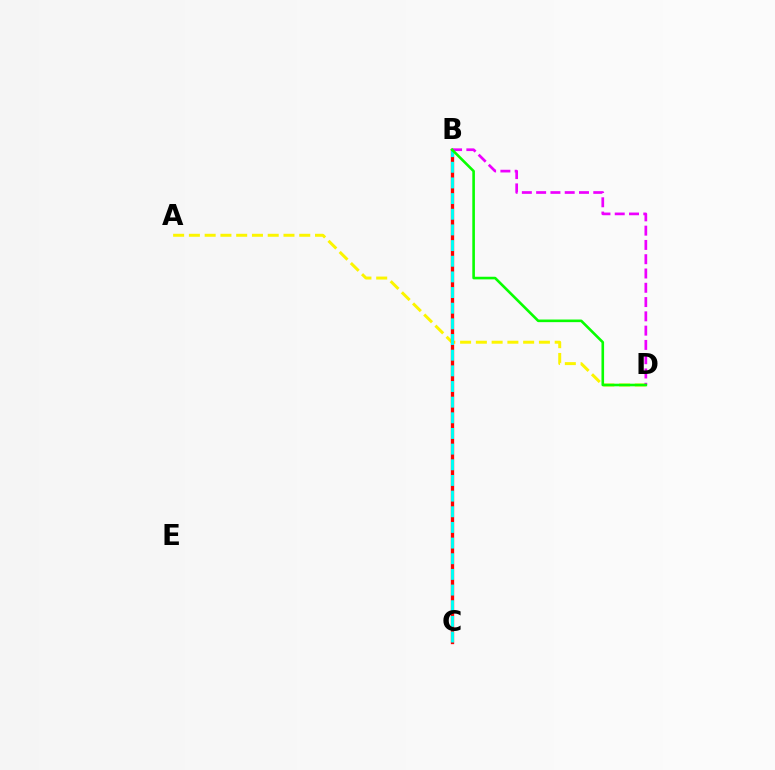{('B', 'C'): [{'color': '#0010ff', 'line_style': 'dashed', 'thickness': 1.92}, {'color': '#ff0000', 'line_style': 'solid', 'thickness': 2.38}, {'color': '#00fff6', 'line_style': 'dashed', 'thickness': 2.13}], ('A', 'D'): [{'color': '#fcf500', 'line_style': 'dashed', 'thickness': 2.14}], ('B', 'D'): [{'color': '#ee00ff', 'line_style': 'dashed', 'thickness': 1.94}, {'color': '#08ff00', 'line_style': 'solid', 'thickness': 1.88}]}